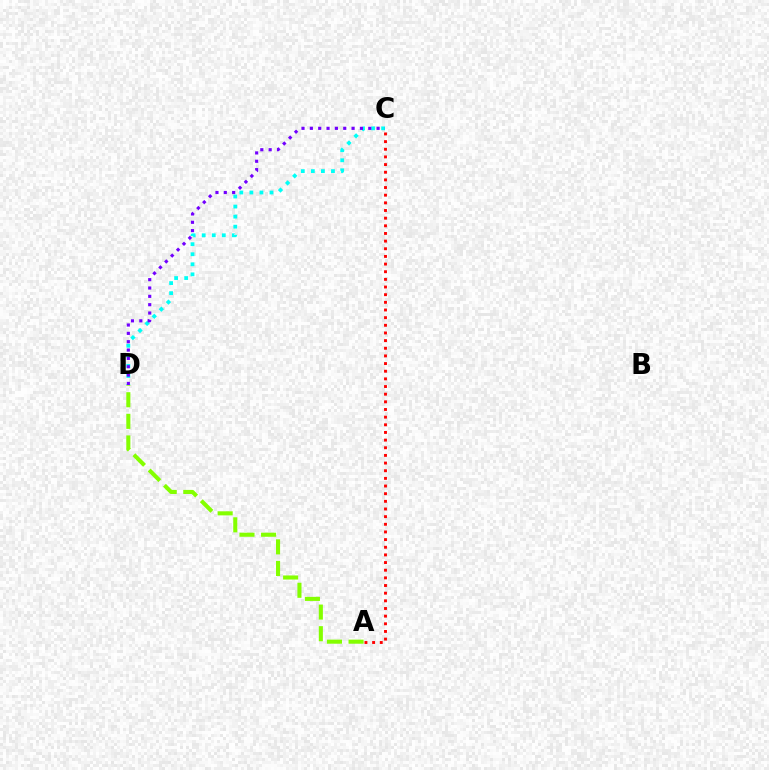{('C', 'D'): [{'color': '#00fff6', 'line_style': 'dotted', 'thickness': 2.73}, {'color': '#7200ff', 'line_style': 'dotted', 'thickness': 2.27}], ('A', 'D'): [{'color': '#84ff00', 'line_style': 'dashed', 'thickness': 2.93}], ('A', 'C'): [{'color': '#ff0000', 'line_style': 'dotted', 'thickness': 2.08}]}